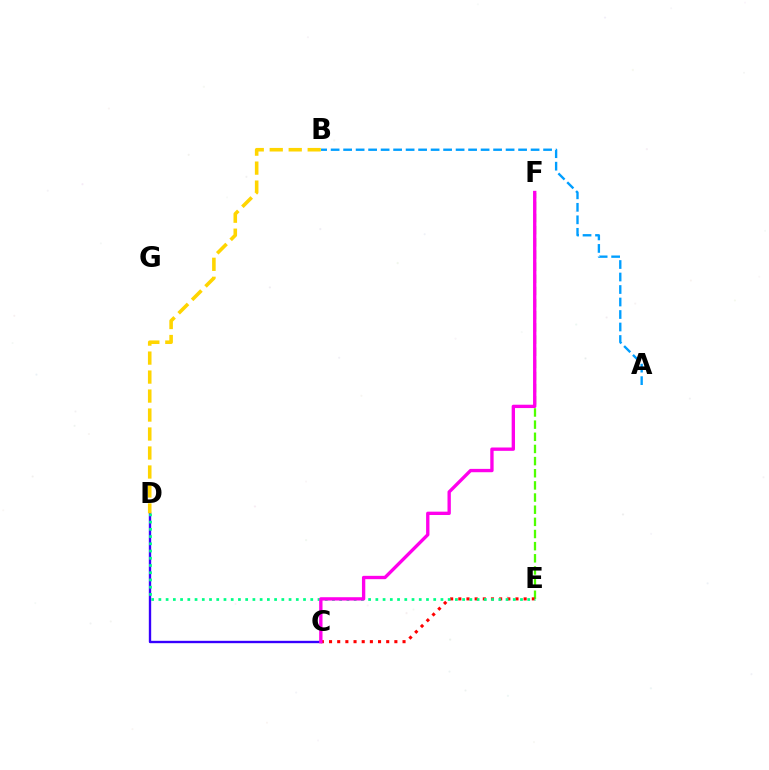{('E', 'F'): [{'color': '#4fff00', 'line_style': 'dashed', 'thickness': 1.65}], ('C', 'E'): [{'color': '#ff0000', 'line_style': 'dotted', 'thickness': 2.22}], ('A', 'B'): [{'color': '#009eff', 'line_style': 'dashed', 'thickness': 1.7}], ('C', 'D'): [{'color': '#3700ff', 'line_style': 'solid', 'thickness': 1.7}], ('D', 'E'): [{'color': '#00ff86', 'line_style': 'dotted', 'thickness': 1.96}], ('B', 'D'): [{'color': '#ffd500', 'line_style': 'dashed', 'thickness': 2.58}], ('C', 'F'): [{'color': '#ff00ed', 'line_style': 'solid', 'thickness': 2.41}]}